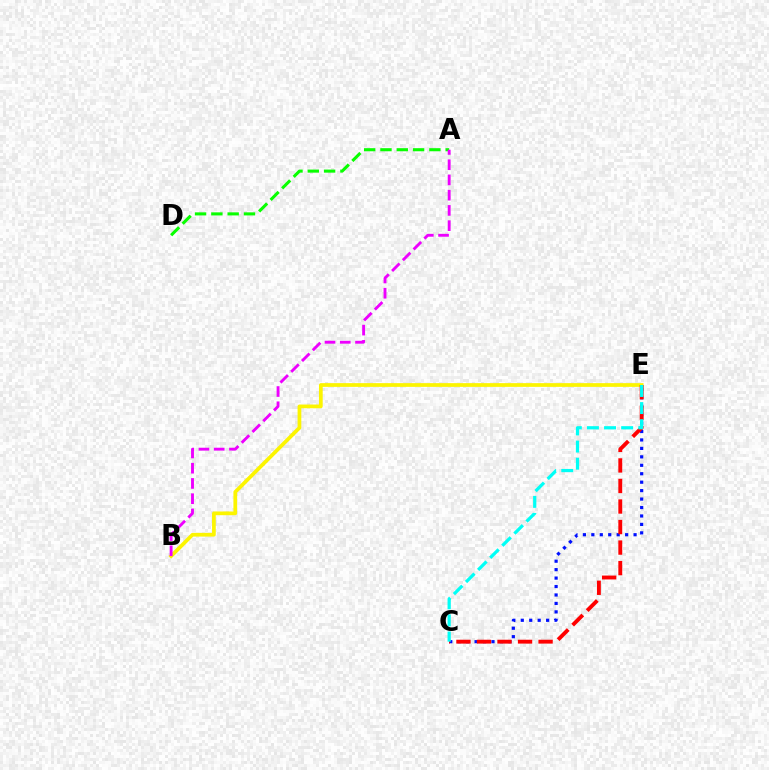{('A', 'D'): [{'color': '#08ff00', 'line_style': 'dashed', 'thickness': 2.22}], ('C', 'E'): [{'color': '#0010ff', 'line_style': 'dotted', 'thickness': 2.29}, {'color': '#ff0000', 'line_style': 'dashed', 'thickness': 2.79}, {'color': '#00fff6', 'line_style': 'dashed', 'thickness': 2.32}], ('B', 'E'): [{'color': '#fcf500', 'line_style': 'solid', 'thickness': 2.68}], ('A', 'B'): [{'color': '#ee00ff', 'line_style': 'dashed', 'thickness': 2.07}]}